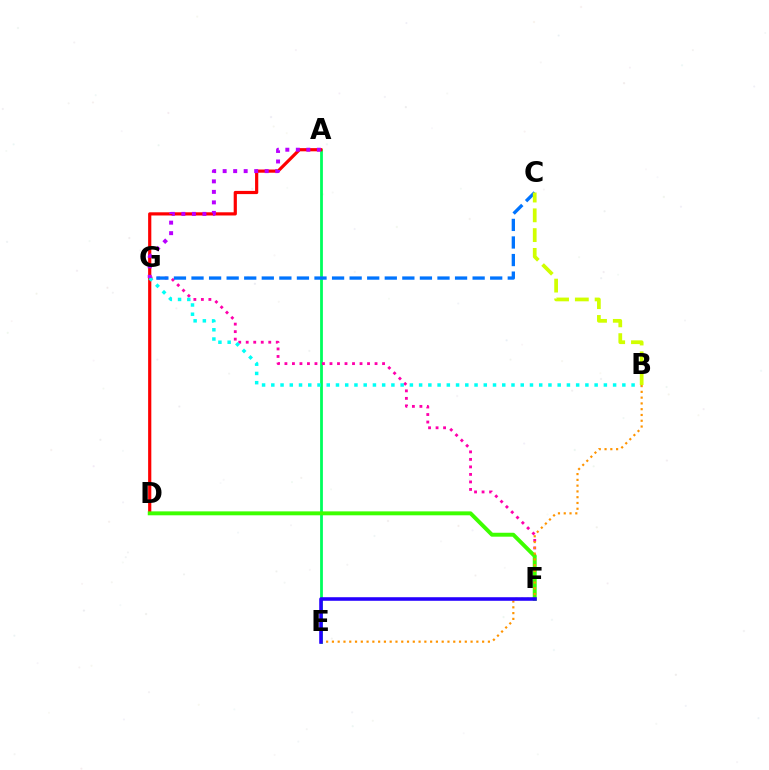{('A', 'E'): [{'color': '#00ff5c', 'line_style': 'solid', 'thickness': 2.01}], ('F', 'G'): [{'color': '#ff00ac', 'line_style': 'dotted', 'thickness': 2.04}], ('A', 'D'): [{'color': '#ff0000', 'line_style': 'solid', 'thickness': 2.3}], ('C', 'G'): [{'color': '#0074ff', 'line_style': 'dashed', 'thickness': 2.39}], ('B', 'G'): [{'color': '#00fff6', 'line_style': 'dotted', 'thickness': 2.51}], ('D', 'F'): [{'color': '#3dff00', 'line_style': 'solid', 'thickness': 2.83}], ('B', 'E'): [{'color': '#ff9400', 'line_style': 'dotted', 'thickness': 1.57}], ('A', 'G'): [{'color': '#b900ff', 'line_style': 'dotted', 'thickness': 2.85}], ('B', 'C'): [{'color': '#d1ff00', 'line_style': 'dashed', 'thickness': 2.69}], ('E', 'F'): [{'color': '#2500ff', 'line_style': 'solid', 'thickness': 2.57}]}